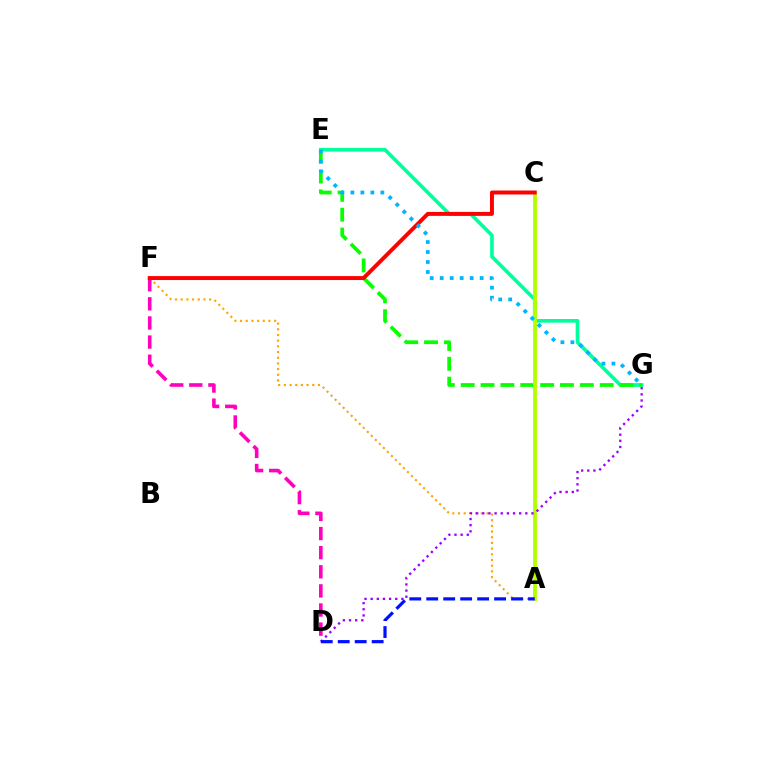{('A', 'F'): [{'color': '#ffa500', 'line_style': 'dotted', 'thickness': 1.54}], ('E', 'G'): [{'color': '#00ff9d', 'line_style': 'solid', 'thickness': 2.63}, {'color': '#08ff00', 'line_style': 'dashed', 'thickness': 2.7}, {'color': '#00b5ff', 'line_style': 'dotted', 'thickness': 2.71}], ('D', 'F'): [{'color': '#ff00bd', 'line_style': 'dashed', 'thickness': 2.6}], ('A', 'C'): [{'color': '#b3ff00', 'line_style': 'solid', 'thickness': 2.76}], ('C', 'F'): [{'color': '#ff0000', 'line_style': 'solid', 'thickness': 2.85}], ('D', 'G'): [{'color': '#9b00ff', 'line_style': 'dotted', 'thickness': 1.67}], ('A', 'D'): [{'color': '#0010ff', 'line_style': 'dashed', 'thickness': 2.3}]}